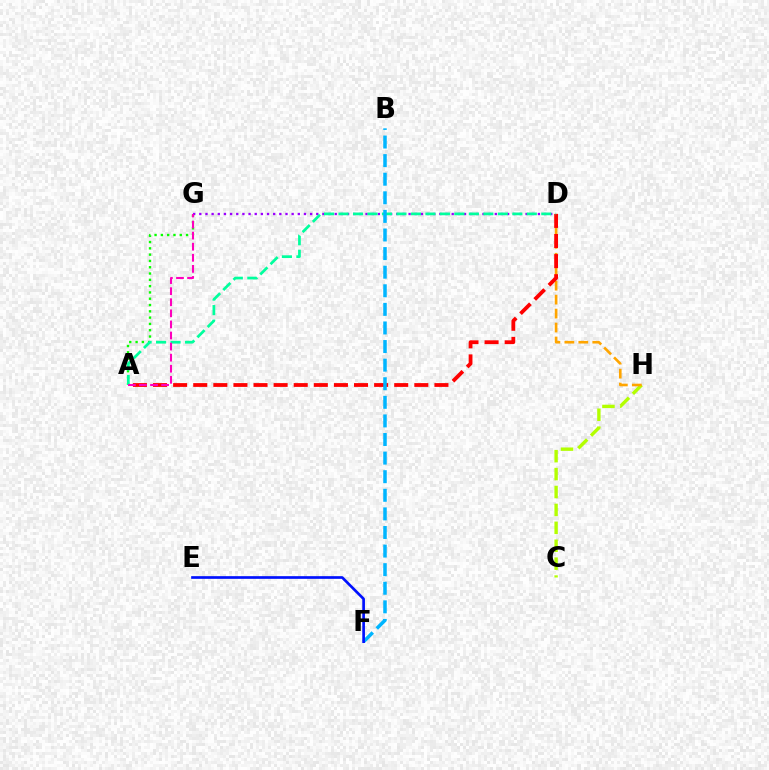{('C', 'H'): [{'color': '#b3ff00', 'line_style': 'dashed', 'thickness': 2.43}], ('D', 'H'): [{'color': '#ffa500', 'line_style': 'dashed', 'thickness': 1.9}], ('A', 'G'): [{'color': '#08ff00', 'line_style': 'dotted', 'thickness': 1.71}, {'color': '#ff00bd', 'line_style': 'dashed', 'thickness': 1.51}], ('D', 'G'): [{'color': '#9b00ff', 'line_style': 'dotted', 'thickness': 1.67}], ('A', 'D'): [{'color': '#ff0000', 'line_style': 'dashed', 'thickness': 2.73}, {'color': '#00ff9d', 'line_style': 'dashed', 'thickness': 1.97}], ('B', 'F'): [{'color': '#00b5ff', 'line_style': 'dashed', 'thickness': 2.53}], ('E', 'F'): [{'color': '#0010ff', 'line_style': 'solid', 'thickness': 1.93}]}